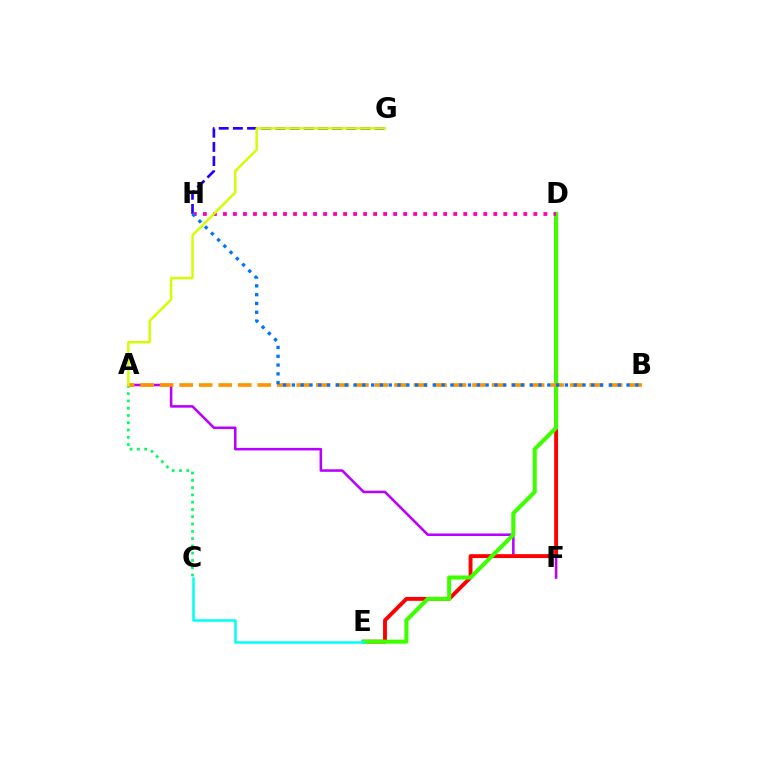{('G', 'H'): [{'color': '#2500ff', 'line_style': 'dashed', 'thickness': 1.93}], ('A', 'F'): [{'color': '#b900ff', 'line_style': 'solid', 'thickness': 1.83}], ('D', 'E'): [{'color': '#ff0000', 'line_style': 'solid', 'thickness': 2.79}, {'color': '#3dff00', 'line_style': 'solid', 'thickness': 2.92}], ('A', 'C'): [{'color': '#00ff5c', 'line_style': 'dotted', 'thickness': 1.98}], ('C', 'E'): [{'color': '#00fff6', 'line_style': 'solid', 'thickness': 1.8}], ('D', 'H'): [{'color': '#ff00ac', 'line_style': 'dotted', 'thickness': 2.72}], ('A', 'B'): [{'color': '#ff9400', 'line_style': 'dashed', 'thickness': 2.65}], ('B', 'H'): [{'color': '#0074ff', 'line_style': 'dotted', 'thickness': 2.39}], ('A', 'G'): [{'color': '#d1ff00', 'line_style': 'solid', 'thickness': 1.77}]}